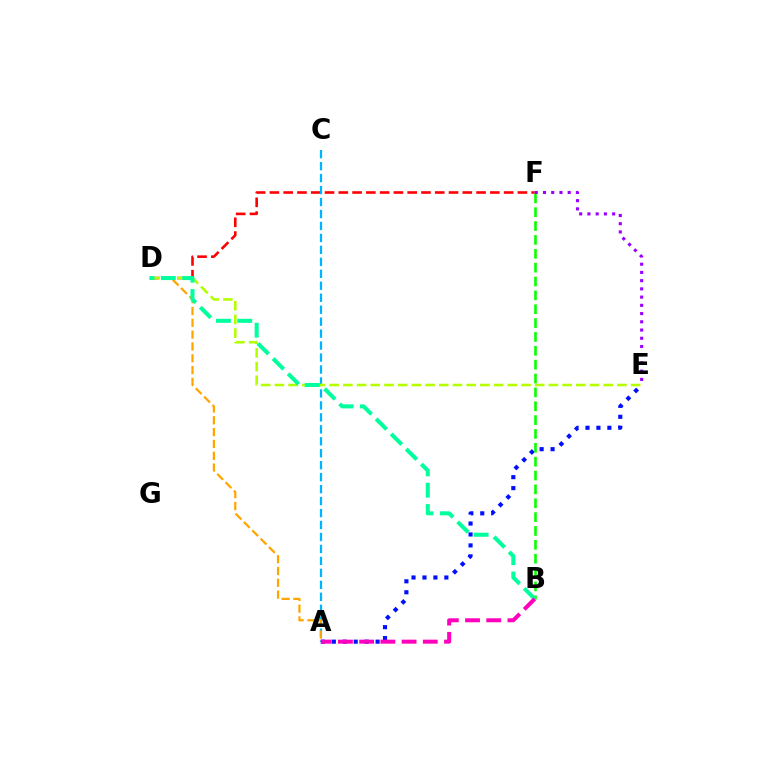{('D', 'F'): [{'color': '#ff0000', 'line_style': 'dashed', 'thickness': 1.87}], ('A', 'C'): [{'color': '#00b5ff', 'line_style': 'dashed', 'thickness': 1.63}], ('A', 'D'): [{'color': '#ffa500', 'line_style': 'dashed', 'thickness': 1.61}], ('D', 'E'): [{'color': '#b3ff00', 'line_style': 'dashed', 'thickness': 1.86}], ('A', 'E'): [{'color': '#0010ff', 'line_style': 'dotted', 'thickness': 2.97}], ('B', 'F'): [{'color': '#08ff00', 'line_style': 'dashed', 'thickness': 1.88}], ('B', 'D'): [{'color': '#00ff9d', 'line_style': 'dashed', 'thickness': 2.9}], ('E', 'F'): [{'color': '#9b00ff', 'line_style': 'dotted', 'thickness': 2.24}], ('A', 'B'): [{'color': '#ff00bd', 'line_style': 'dashed', 'thickness': 2.88}]}